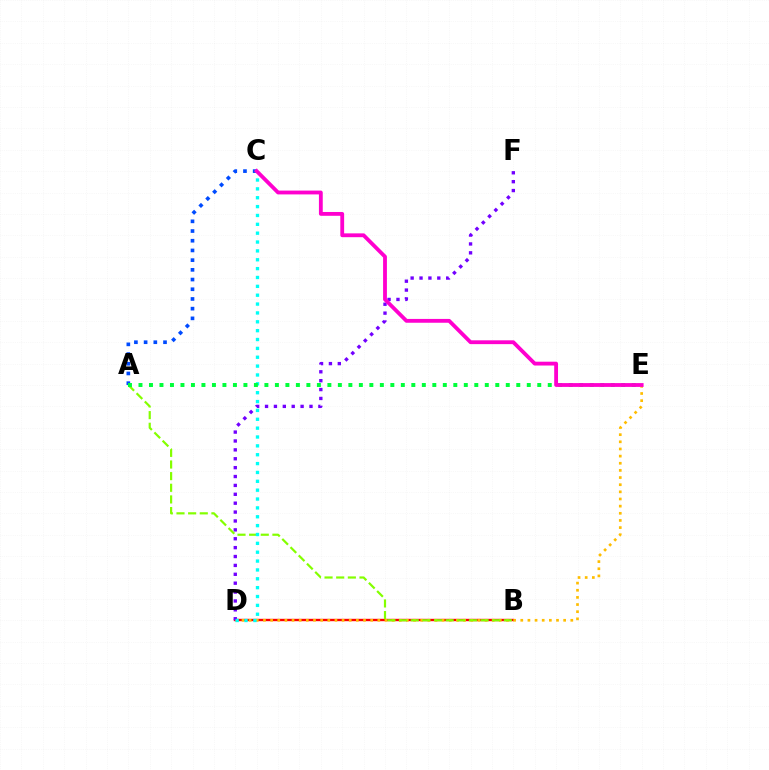{('A', 'C'): [{'color': '#004bff', 'line_style': 'dotted', 'thickness': 2.64}], ('B', 'D'): [{'color': '#ff0000', 'line_style': 'solid', 'thickness': 1.71}], ('D', 'E'): [{'color': '#ffbd00', 'line_style': 'dotted', 'thickness': 1.94}], ('D', 'F'): [{'color': '#7200ff', 'line_style': 'dotted', 'thickness': 2.41}], ('A', 'B'): [{'color': '#84ff00', 'line_style': 'dashed', 'thickness': 1.58}], ('C', 'D'): [{'color': '#00fff6', 'line_style': 'dotted', 'thickness': 2.41}], ('A', 'E'): [{'color': '#00ff39', 'line_style': 'dotted', 'thickness': 2.85}], ('C', 'E'): [{'color': '#ff00cf', 'line_style': 'solid', 'thickness': 2.75}]}